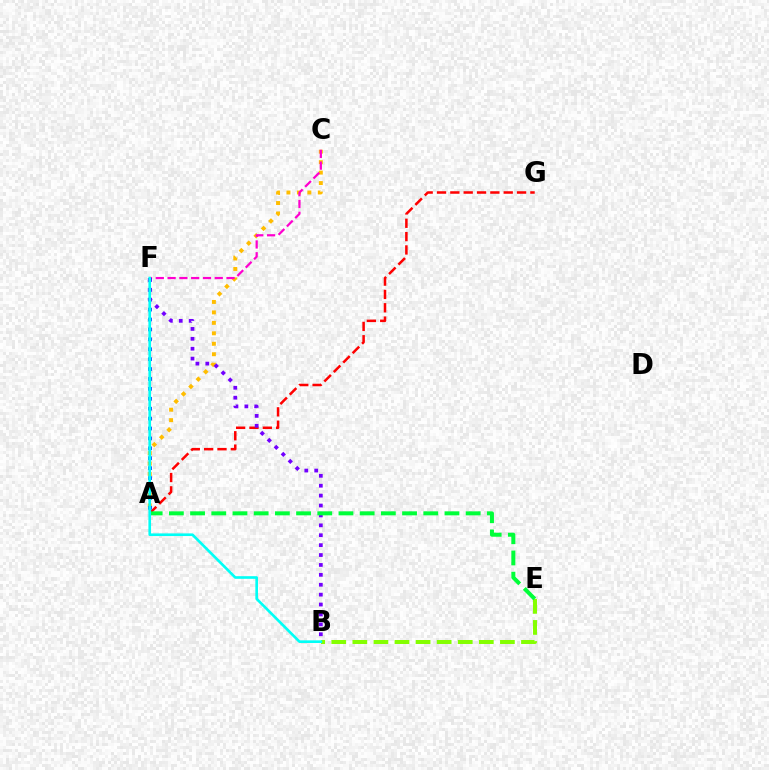{('A', 'G'): [{'color': '#ff0000', 'line_style': 'dashed', 'thickness': 1.81}], ('B', 'E'): [{'color': '#84ff00', 'line_style': 'dashed', 'thickness': 2.86}], ('A', 'C'): [{'color': '#ffbd00', 'line_style': 'dotted', 'thickness': 2.84}], ('C', 'F'): [{'color': '#ff00cf', 'line_style': 'dashed', 'thickness': 1.6}], ('A', 'F'): [{'color': '#004bff', 'line_style': 'dotted', 'thickness': 2.69}], ('B', 'F'): [{'color': '#7200ff', 'line_style': 'dotted', 'thickness': 2.69}, {'color': '#00fff6', 'line_style': 'solid', 'thickness': 1.9}], ('A', 'E'): [{'color': '#00ff39', 'line_style': 'dashed', 'thickness': 2.88}]}